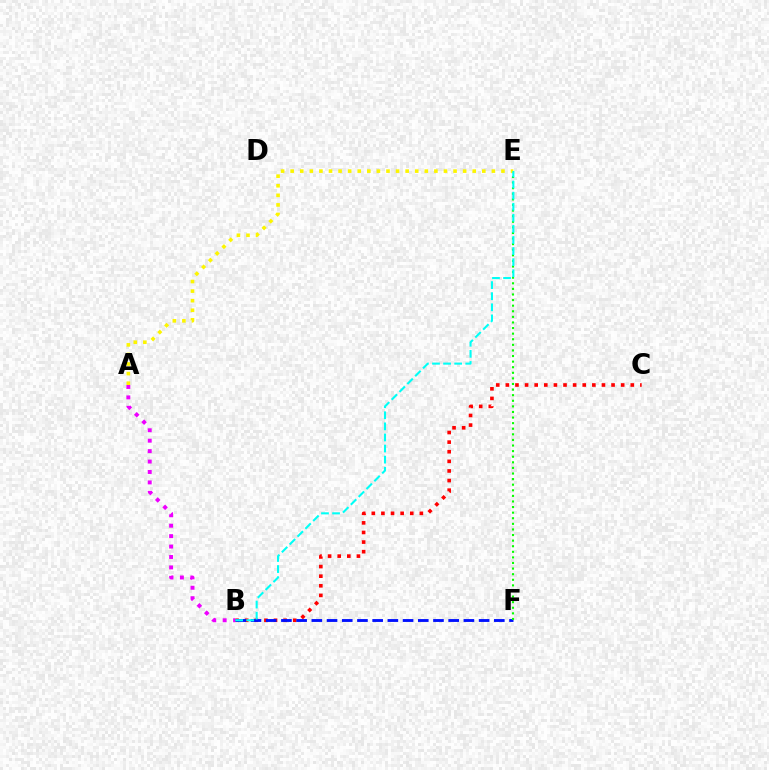{('B', 'C'): [{'color': '#ff0000', 'line_style': 'dotted', 'thickness': 2.61}], ('B', 'F'): [{'color': '#0010ff', 'line_style': 'dashed', 'thickness': 2.07}], ('A', 'B'): [{'color': '#ee00ff', 'line_style': 'dotted', 'thickness': 2.83}], ('E', 'F'): [{'color': '#08ff00', 'line_style': 'dotted', 'thickness': 1.52}], ('A', 'E'): [{'color': '#fcf500', 'line_style': 'dotted', 'thickness': 2.6}], ('B', 'E'): [{'color': '#00fff6', 'line_style': 'dashed', 'thickness': 1.51}]}